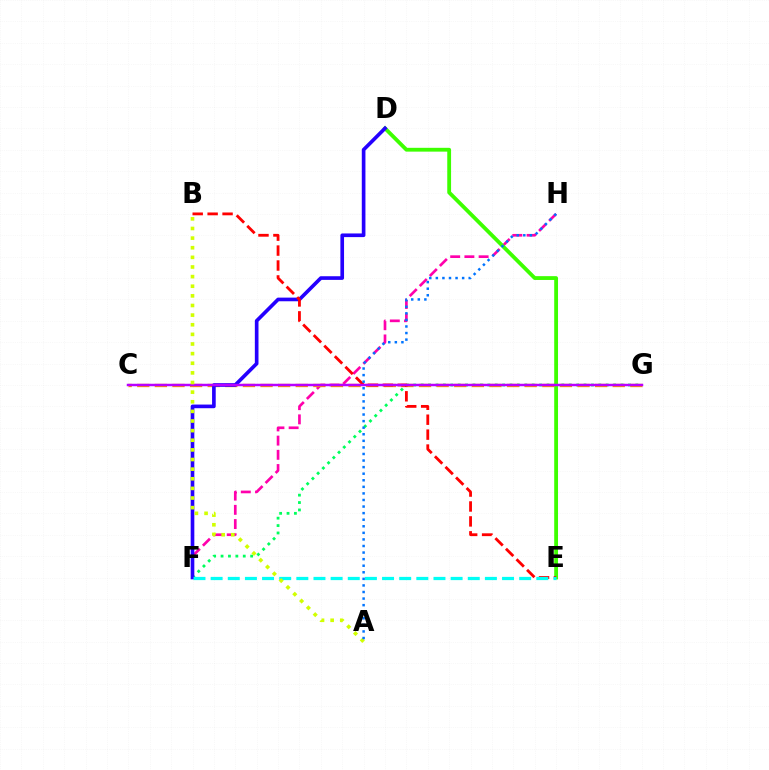{('F', 'H'): [{'color': '#ff00ac', 'line_style': 'dashed', 'thickness': 1.93}], ('F', 'G'): [{'color': '#00ff5c', 'line_style': 'dotted', 'thickness': 2.01}], ('D', 'E'): [{'color': '#3dff00', 'line_style': 'solid', 'thickness': 2.74}], ('C', 'G'): [{'color': '#ff9400', 'line_style': 'dashed', 'thickness': 2.39}, {'color': '#b900ff', 'line_style': 'solid', 'thickness': 1.78}], ('D', 'F'): [{'color': '#2500ff', 'line_style': 'solid', 'thickness': 2.63}], ('B', 'E'): [{'color': '#ff0000', 'line_style': 'dashed', 'thickness': 2.03}], ('E', 'F'): [{'color': '#00fff6', 'line_style': 'dashed', 'thickness': 2.33}], ('A', 'B'): [{'color': '#d1ff00', 'line_style': 'dotted', 'thickness': 2.62}], ('A', 'H'): [{'color': '#0074ff', 'line_style': 'dotted', 'thickness': 1.79}]}